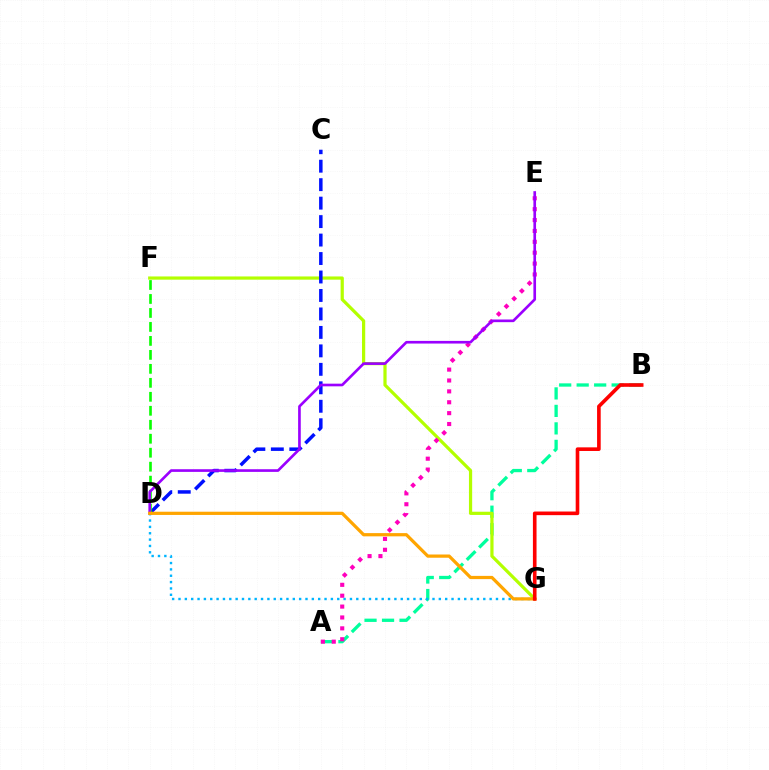{('A', 'B'): [{'color': '#00ff9d', 'line_style': 'dashed', 'thickness': 2.38}], ('D', 'G'): [{'color': '#00b5ff', 'line_style': 'dotted', 'thickness': 1.73}, {'color': '#ffa500', 'line_style': 'solid', 'thickness': 2.32}], ('F', 'G'): [{'color': '#b3ff00', 'line_style': 'solid', 'thickness': 2.31}], ('A', 'E'): [{'color': '#ff00bd', 'line_style': 'dotted', 'thickness': 2.96}], ('C', 'D'): [{'color': '#0010ff', 'line_style': 'dashed', 'thickness': 2.51}], ('D', 'F'): [{'color': '#08ff00', 'line_style': 'dashed', 'thickness': 1.9}], ('D', 'E'): [{'color': '#9b00ff', 'line_style': 'solid', 'thickness': 1.91}], ('B', 'G'): [{'color': '#ff0000', 'line_style': 'solid', 'thickness': 2.61}]}